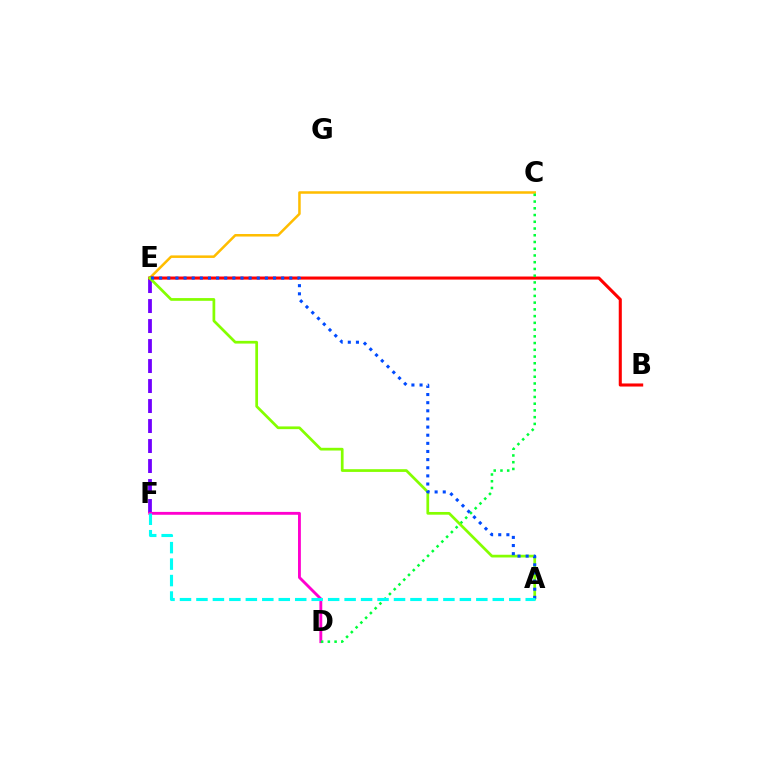{('E', 'F'): [{'color': '#7200ff', 'line_style': 'dashed', 'thickness': 2.72}], ('C', 'E'): [{'color': '#ffbd00', 'line_style': 'solid', 'thickness': 1.82}], ('D', 'F'): [{'color': '#ff00cf', 'line_style': 'solid', 'thickness': 2.06}], ('B', 'E'): [{'color': '#ff0000', 'line_style': 'solid', 'thickness': 2.21}], ('C', 'D'): [{'color': '#00ff39', 'line_style': 'dotted', 'thickness': 1.83}], ('A', 'E'): [{'color': '#84ff00', 'line_style': 'solid', 'thickness': 1.96}, {'color': '#004bff', 'line_style': 'dotted', 'thickness': 2.21}], ('A', 'F'): [{'color': '#00fff6', 'line_style': 'dashed', 'thickness': 2.24}]}